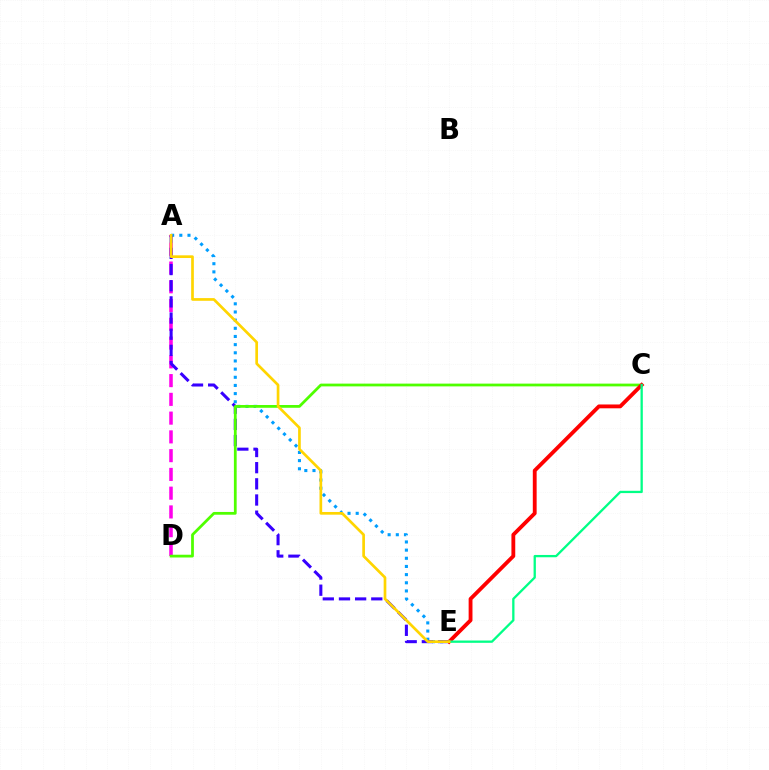{('A', 'D'): [{'color': '#ff00ed', 'line_style': 'dashed', 'thickness': 2.55}], ('A', 'E'): [{'color': '#009eff', 'line_style': 'dotted', 'thickness': 2.22}, {'color': '#3700ff', 'line_style': 'dashed', 'thickness': 2.2}, {'color': '#ffd500', 'line_style': 'solid', 'thickness': 1.94}], ('C', 'D'): [{'color': '#4fff00', 'line_style': 'solid', 'thickness': 1.99}], ('C', 'E'): [{'color': '#ff0000', 'line_style': 'solid', 'thickness': 2.76}, {'color': '#00ff86', 'line_style': 'solid', 'thickness': 1.65}]}